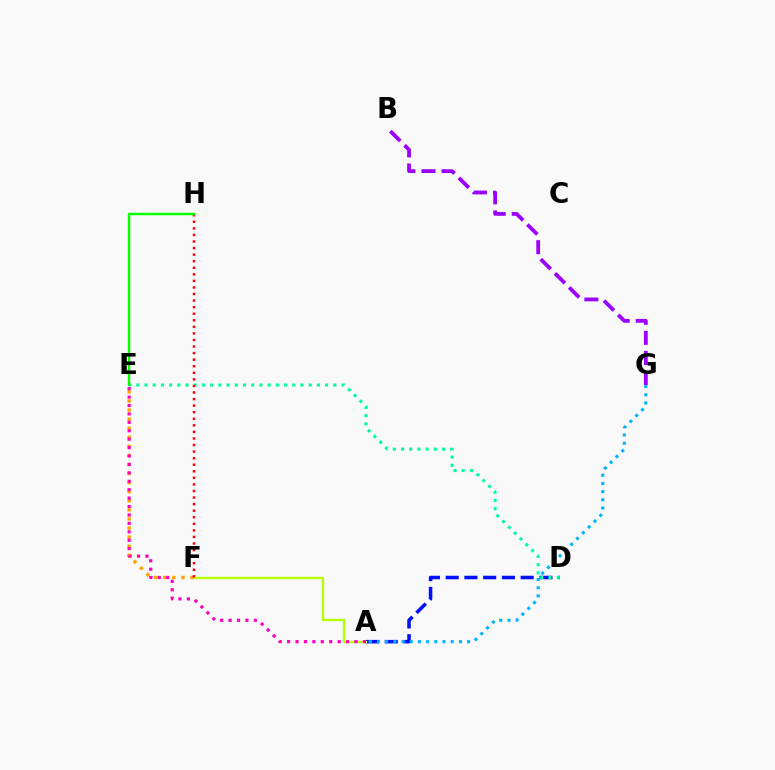{('A', 'D'): [{'color': '#0010ff', 'line_style': 'dashed', 'thickness': 2.55}], ('D', 'E'): [{'color': '#00ff9d', 'line_style': 'dotted', 'thickness': 2.23}], ('A', 'F'): [{'color': '#b3ff00', 'line_style': 'solid', 'thickness': 1.66}], ('B', 'G'): [{'color': '#9b00ff', 'line_style': 'dashed', 'thickness': 2.73}], ('E', 'F'): [{'color': '#ffa500', 'line_style': 'dotted', 'thickness': 2.47}], ('A', 'E'): [{'color': '#ff00bd', 'line_style': 'dotted', 'thickness': 2.29}], ('F', 'H'): [{'color': '#ff0000', 'line_style': 'dotted', 'thickness': 1.78}], ('E', 'H'): [{'color': '#08ff00', 'line_style': 'solid', 'thickness': 1.77}], ('A', 'G'): [{'color': '#00b5ff', 'line_style': 'dotted', 'thickness': 2.23}]}